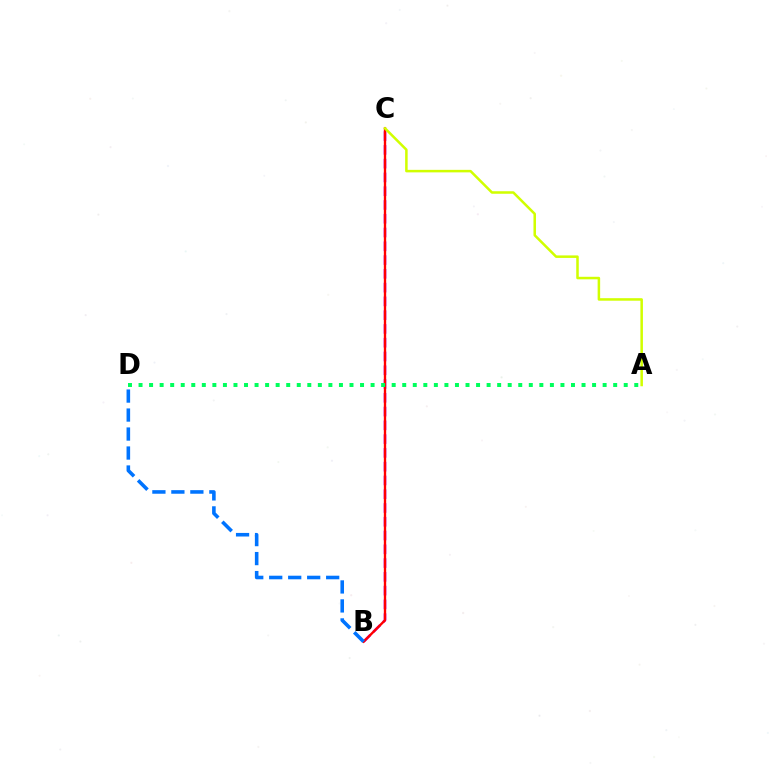{('B', 'C'): [{'color': '#b900ff', 'line_style': 'dashed', 'thickness': 1.87}, {'color': '#ff0000', 'line_style': 'solid', 'thickness': 1.69}], ('A', 'C'): [{'color': '#d1ff00', 'line_style': 'solid', 'thickness': 1.82}], ('B', 'D'): [{'color': '#0074ff', 'line_style': 'dashed', 'thickness': 2.58}], ('A', 'D'): [{'color': '#00ff5c', 'line_style': 'dotted', 'thickness': 2.87}]}